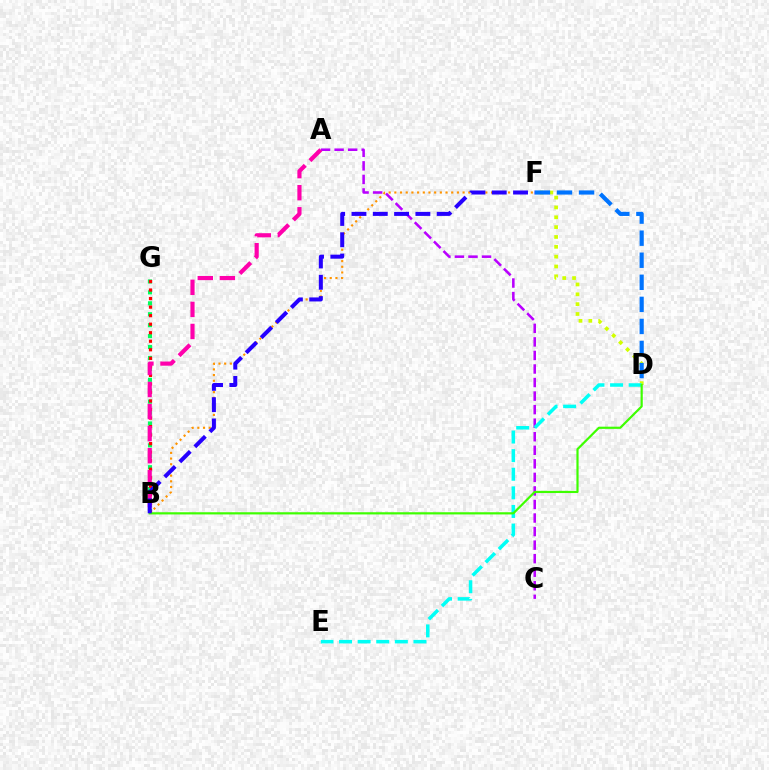{('A', 'C'): [{'color': '#b900ff', 'line_style': 'dashed', 'thickness': 1.84}], ('B', 'F'): [{'color': '#ff9400', 'line_style': 'dotted', 'thickness': 1.55}, {'color': '#2500ff', 'line_style': 'dashed', 'thickness': 2.89}], ('D', 'F'): [{'color': '#d1ff00', 'line_style': 'dotted', 'thickness': 2.67}, {'color': '#0074ff', 'line_style': 'dashed', 'thickness': 3.0}], ('D', 'E'): [{'color': '#00fff6', 'line_style': 'dashed', 'thickness': 2.53}], ('B', 'G'): [{'color': '#00ff5c', 'line_style': 'dotted', 'thickness': 2.97}, {'color': '#ff0000', 'line_style': 'dotted', 'thickness': 2.32}], ('A', 'B'): [{'color': '#ff00ac', 'line_style': 'dashed', 'thickness': 3.0}], ('B', 'D'): [{'color': '#3dff00', 'line_style': 'solid', 'thickness': 1.58}]}